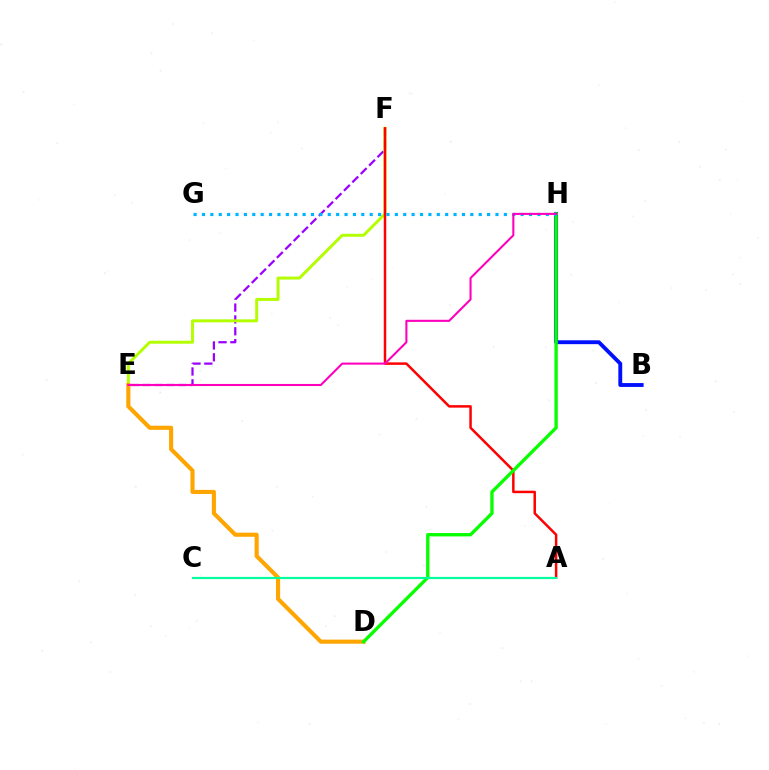{('E', 'F'): [{'color': '#9b00ff', 'line_style': 'dashed', 'thickness': 1.61}, {'color': '#b3ff00', 'line_style': 'solid', 'thickness': 2.13}], ('B', 'H'): [{'color': '#0010ff', 'line_style': 'solid', 'thickness': 2.78}], ('D', 'E'): [{'color': '#ffa500', 'line_style': 'solid', 'thickness': 2.95}], ('A', 'F'): [{'color': '#ff0000', 'line_style': 'solid', 'thickness': 1.79}], ('D', 'H'): [{'color': '#08ff00', 'line_style': 'solid', 'thickness': 2.41}], ('A', 'C'): [{'color': '#00ff9d', 'line_style': 'solid', 'thickness': 1.56}], ('G', 'H'): [{'color': '#00b5ff', 'line_style': 'dotted', 'thickness': 2.28}], ('E', 'H'): [{'color': '#ff00bd', 'line_style': 'solid', 'thickness': 1.5}]}